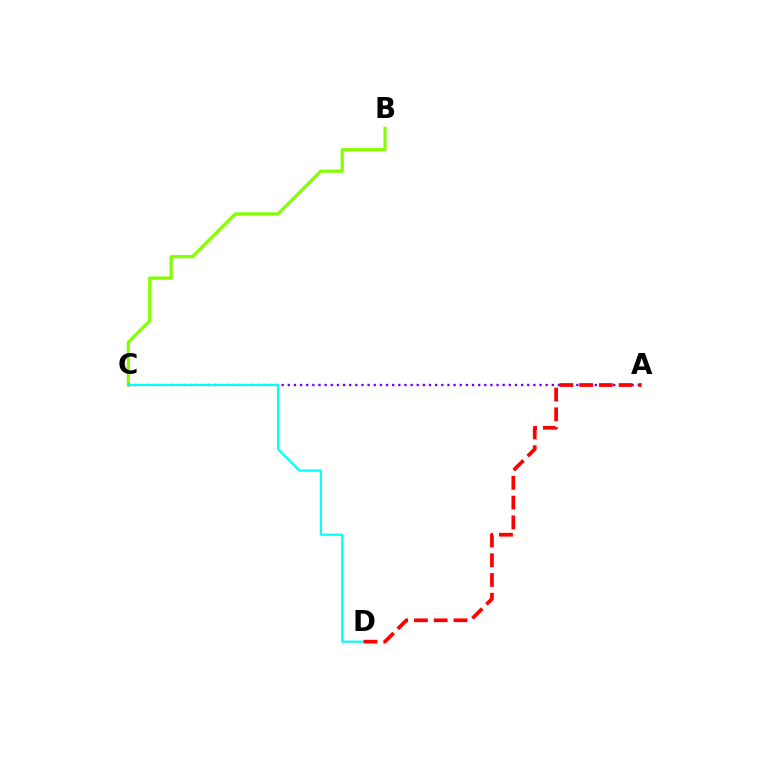{('B', 'C'): [{'color': '#84ff00', 'line_style': 'solid', 'thickness': 2.3}], ('A', 'C'): [{'color': '#7200ff', 'line_style': 'dotted', 'thickness': 1.67}], ('C', 'D'): [{'color': '#00fff6', 'line_style': 'solid', 'thickness': 1.55}], ('A', 'D'): [{'color': '#ff0000', 'line_style': 'dashed', 'thickness': 2.68}]}